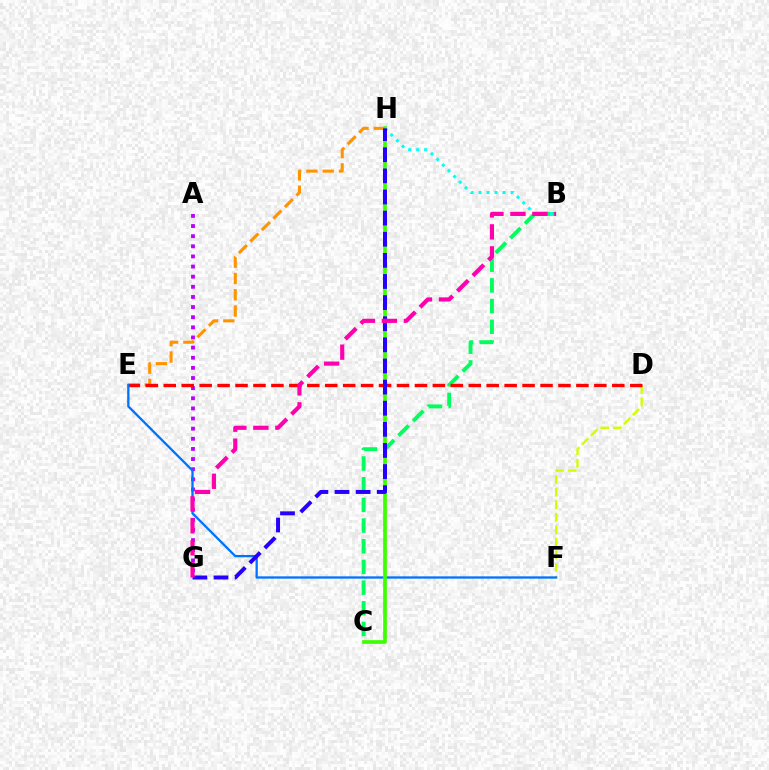{('E', 'H'): [{'color': '#ff9400', 'line_style': 'dashed', 'thickness': 2.21}], ('B', 'C'): [{'color': '#00ff5c', 'line_style': 'dashed', 'thickness': 2.81}], ('A', 'G'): [{'color': '#b900ff', 'line_style': 'dotted', 'thickness': 2.75}], ('D', 'F'): [{'color': '#d1ff00', 'line_style': 'dashed', 'thickness': 1.71}], ('B', 'H'): [{'color': '#00fff6', 'line_style': 'dotted', 'thickness': 2.17}], ('D', 'E'): [{'color': '#ff0000', 'line_style': 'dashed', 'thickness': 2.44}], ('E', 'F'): [{'color': '#0074ff', 'line_style': 'solid', 'thickness': 1.66}], ('C', 'H'): [{'color': '#3dff00', 'line_style': 'solid', 'thickness': 2.65}], ('G', 'H'): [{'color': '#2500ff', 'line_style': 'dashed', 'thickness': 2.87}], ('B', 'G'): [{'color': '#ff00ac', 'line_style': 'dashed', 'thickness': 2.99}]}